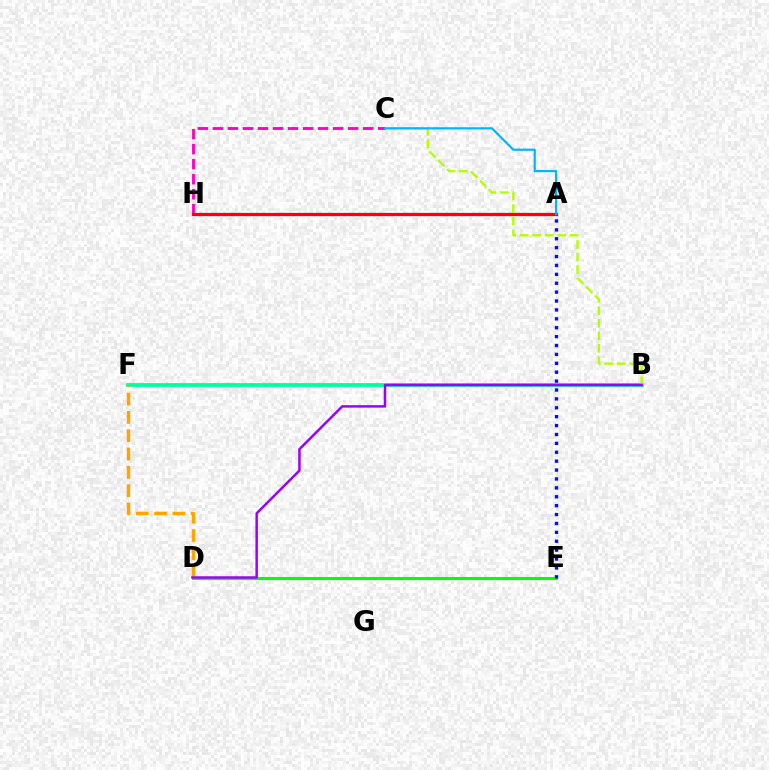{('D', 'E'): [{'color': '#08ff00', 'line_style': 'solid', 'thickness': 2.18}], ('B', 'F'): [{'color': '#00ff9d', 'line_style': 'solid', 'thickness': 2.71}], ('C', 'H'): [{'color': '#ff00bd', 'line_style': 'dashed', 'thickness': 2.04}], ('A', 'H'): [{'color': '#ff0000', 'line_style': 'solid', 'thickness': 2.34}], ('A', 'E'): [{'color': '#0010ff', 'line_style': 'dotted', 'thickness': 2.42}], ('B', 'C'): [{'color': '#b3ff00', 'line_style': 'dashed', 'thickness': 1.7}], ('D', 'F'): [{'color': '#ffa500', 'line_style': 'dashed', 'thickness': 2.49}], ('A', 'C'): [{'color': '#00b5ff', 'line_style': 'solid', 'thickness': 1.57}], ('B', 'D'): [{'color': '#9b00ff', 'line_style': 'solid', 'thickness': 1.78}]}